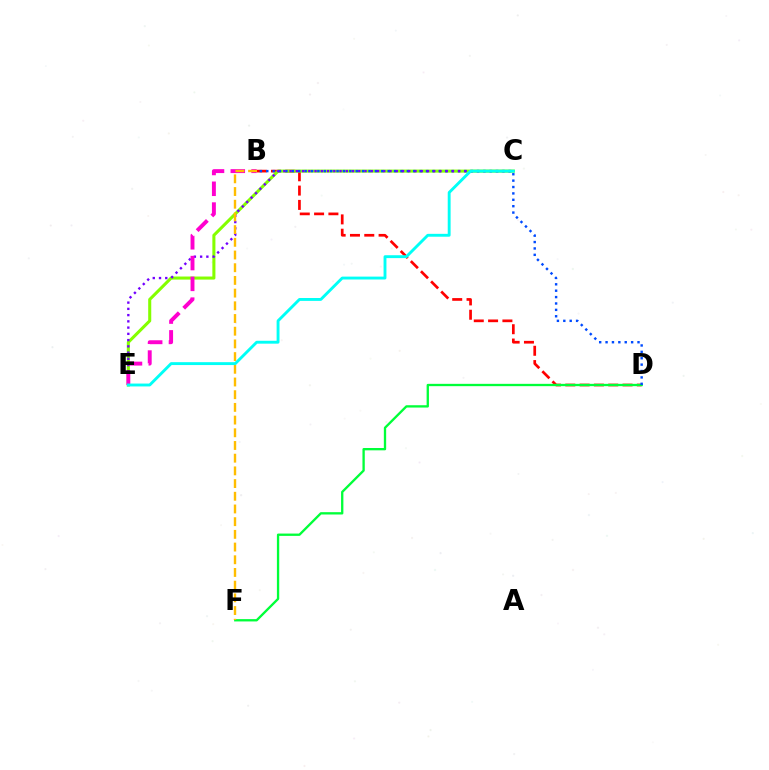{('B', 'D'): [{'color': '#ff0000', 'line_style': 'dashed', 'thickness': 1.94}, {'color': '#004bff', 'line_style': 'dotted', 'thickness': 1.74}], ('D', 'F'): [{'color': '#00ff39', 'line_style': 'solid', 'thickness': 1.67}], ('C', 'E'): [{'color': '#84ff00', 'line_style': 'solid', 'thickness': 2.2}, {'color': '#7200ff', 'line_style': 'dotted', 'thickness': 1.7}, {'color': '#00fff6', 'line_style': 'solid', 'thickness': 2.08}], ('B', 'E'): [{'color': '#ff00cf', 'line_style': 'dashed', 'thickness': 2.82}], ('B', 'F'): [{'color': '#ffbd00', 'line_style': 'dashed', 'thickness': 1.72}]}